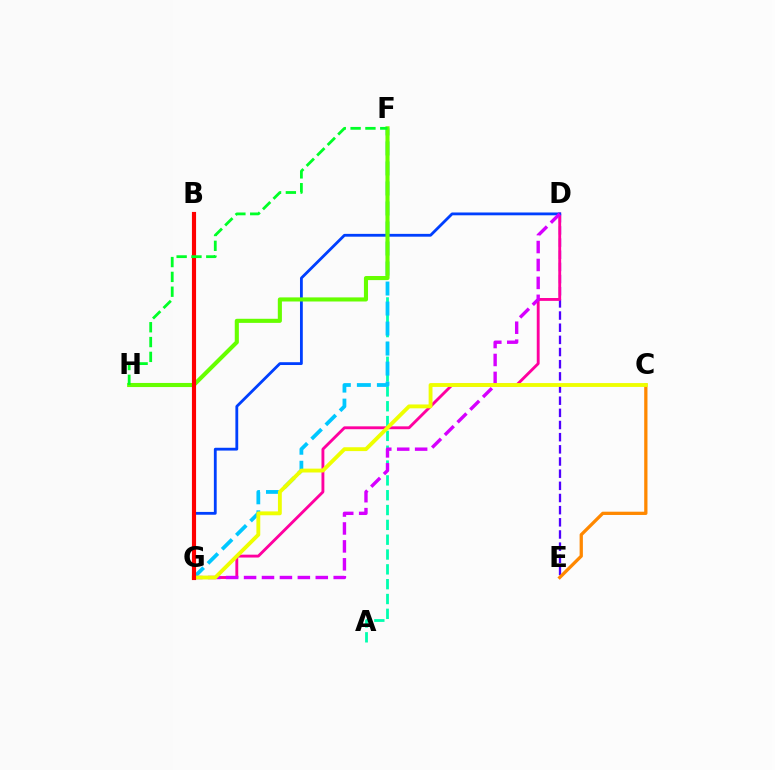{('D', 'E'): [{'color': '#4f00ff', 'line_style': 'dashed', 'thickness': 1.65}], ('A', 'F'): [{'color': '#00ffaf', 'line_style': 'dashed', 'thickness': 2.01}], ('C', 'E'): [{'color': '#ff8800', 'line_style': 'solid', 'thickness': 2.35}], ('D', 'G'): [{'color': '#ff00a0', 'line_style': 'solid', 'thickness': 2.06}, {'color': '#003fff', 'line_style': 'solid', 'thickness': 2.02}, {'color': '#d600ff', 'line_style': 'dashed', 'thickness': 2.44}], ('F', 'G'): [{'color': '#00c7ff', 'line_style': 'dashed', 'thickness': 2.72}], ('C', 'G'): [{'color': '#eeff00', 'line_style': 'solid', 'thickness': 2.77}], ('F', 'H'): [{'color': '#66ff00', 'line_style': 'solid', 'thickness': 2.95}, {'color': '#00ff27', 'line_style': 'dashed', 'thickness': 2.01}], ('B', 'G'): [{'color': '#ff0000', 'line_style': 'solid', 'thickness': 2.98}]}